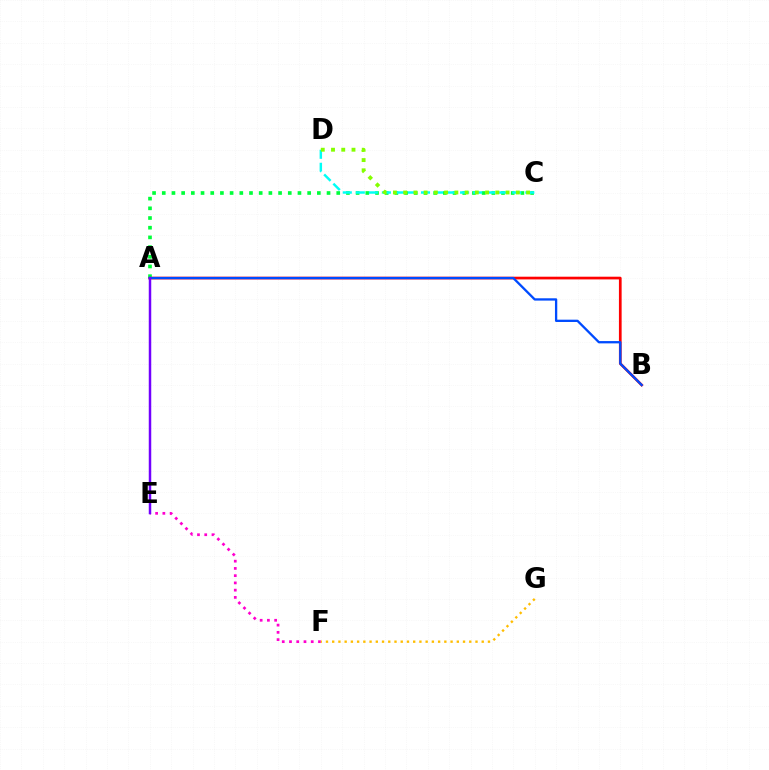{('A', 'B'): [{'color': '#ff0000', 'line_style': 'solid', 'thickness': 1.95}, {'color': '#004bff', 'line_style': 'solid', 'thickness': 1.66}], ('A', 'C'): [{'color': '#00ff39', 'line_style': 'dotted', 'thickness': 2.63}], ('E', 'F'): [{'color': '#ff00cf', 'line_style': 'dotted', 'thickness': 1.97}], ('A', 'E'): [{'color': '#7200ff', 'line_style': 'solid', 'thickness': 1.79}], ('C', 'D'): [{'color': '#00fff6', 'line_style': 'dashed', 'thickness': 1.77}, {'color': '#84ff00', 'line_style': 'dotted', 'thickness': 2.78}], ('F', 'G'): [{'color': '#ffbd00', 'line_style': 'dotted', 'thickness': 1.69}]}